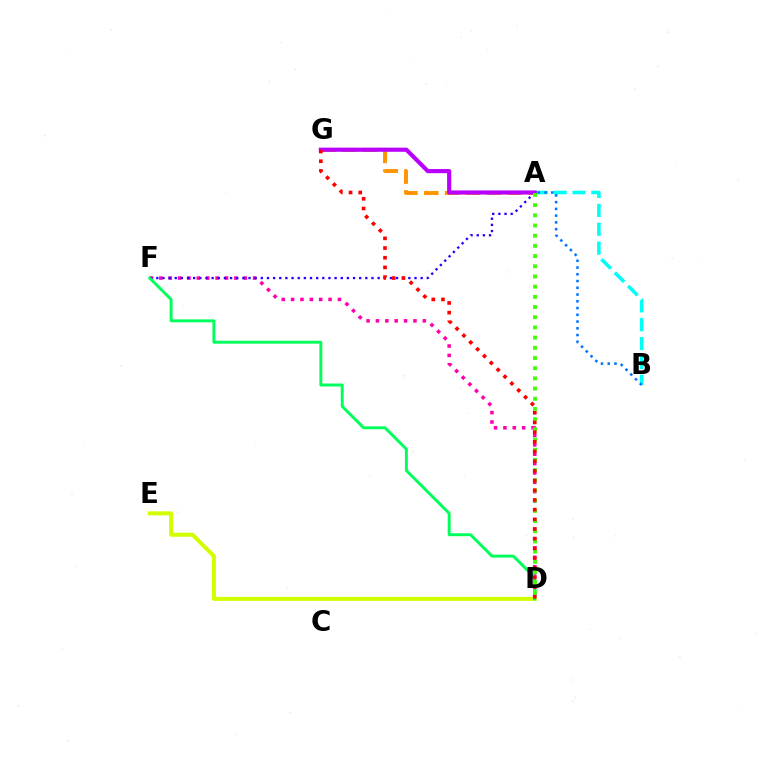{('D', 'E'): [{'color': '#d1ff00', 'line_style': 'solid', 'thickness': 2.9}], ('D', 'F'): [{'color': '#ff00ac', 'line_style': 'dotted', 'thickness': 2.55}, {'color': '#00ff5c', 'line_style': 'solid', 'thickness': 2.11}], ('A', 'G'): [{'color': '#ff9400', 'line_style': 'dashed', 'thickness': 2.83}, {'color': '#b900ff', 'line_style': 'solid', 'thickness': 2.98}], ('A', 'B'): [{'color': '#00fff6', 'line_style': 'dashed', 'thickness': 2.56}, {'color': '#0074ff', 'line_style': 'dotted', 'thickness': 1.83}], ('A', 'F'): [{'color': '#2500ff', 'line_style': 'dotted', 'thickness': 1.67}], ('A', 'D'): [{'color': '#3dff00', 'line_style': 'dotted', 'thickness': 2.77}], ('D', 'G'): [{'color': '#ff0000', 'line_style': 'dotted', 'thickness': 2.63}]}